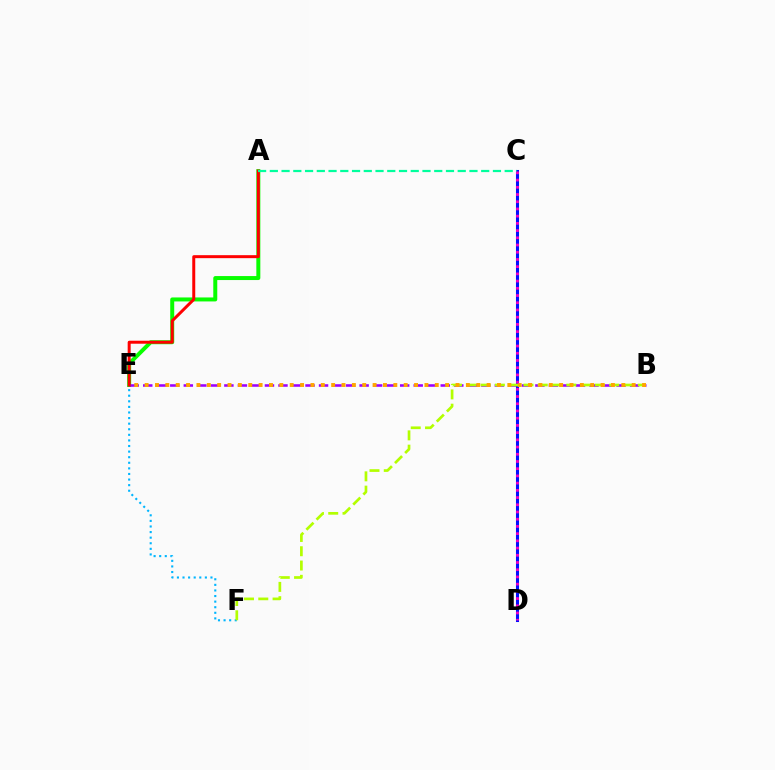{('A', 'E'): [{'color': '#08ff00', 'line_style': 'solid', 'thickness': 2.87}, {'color': '#ff0000', 'line_style': 'solid', 'thickness': 2.15}], ('B', 'E'): [{'color': '#9b00ff', 'line_style': 'dashed', 'thickness': 1.84}, {'color': '#ffa500', 'line_style': 'dotted', 'thickness': 2.82}], ('C', 'D'): [{'color': '#0010ff', 'line_style': 'solid', 'thickness': 2.2}, {'color': '#ff00bd', 'line_style': 'dotted', 'thickness': 1.96}], ('E', 'F'): [{'color': '#00b5ff', 'line_style': 'dotted', 'thickness': 1.52}], ('B', 'F'): [{'color': '#b3ff00', 'line_style': 'dashed', 'thickness': 1.94}], ('A', 'C'): [{'color': '#00ff9d', 'line_style': 'dashed', 'thickness': 1.6}]}